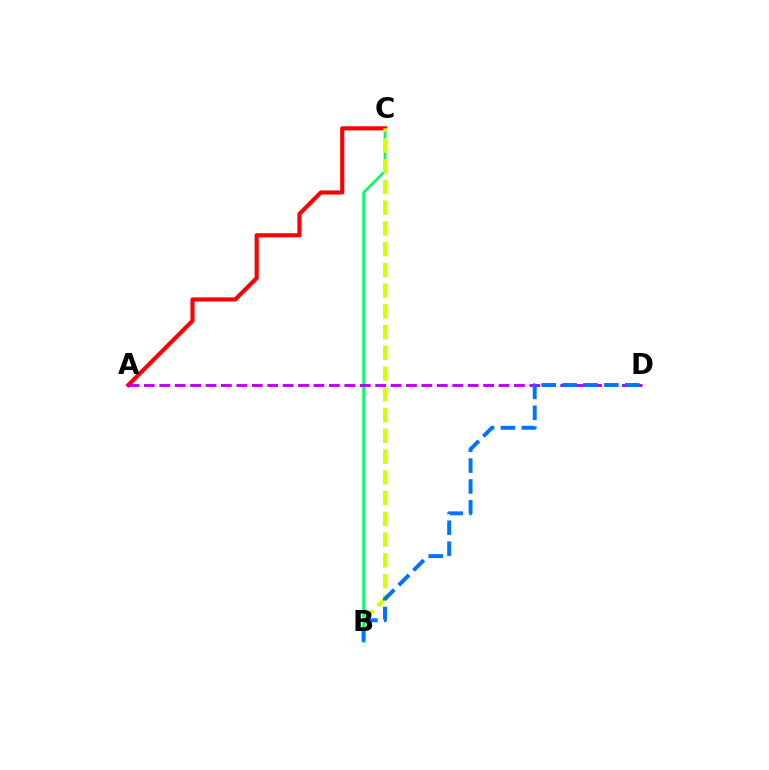{('B', 'C'): [{'color': '#00ff5c', 'line_style': 'solid', 'thickness': 1.94}, {'color': '#d1ff00', 'line_style': 'dashed', 'thickness': 2.82}], ('A', 'C'): [{'color': '#ff0000', 'line_style': 'solid', 'thickness': 2.97}], ('A', 'D'): [{'color': '#b900ff', 'line_style': 'dashed', 'thickness': 2.09}], ('B', 'D'): [{'color': '#0074ff', 'line_style': 'dashed', 'thickness': 2.84}]}